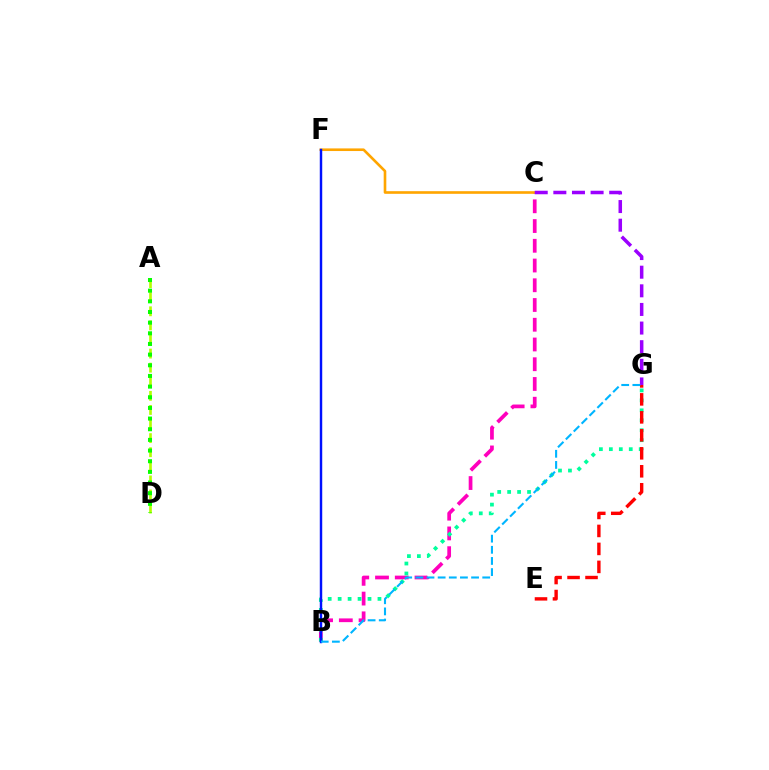{('B', 'C'): [{'color': '#ff00bd', 'line_style': 'dashed', 'thickness': 2.68}], ('B', 'G'): [{'color': '#00ff9d', 'line_style': 'dotted', 'thickness': 2.7}, {'color': '#00b5ff', 'line_style': 'dashed', 'thickness': 1.51}], ('A', 'D'): [{'color': '#b3ff00', 'line_style': 'dashed', 'thickness': 1.91}, {'color': '#08ff00', 'line_style': 'dotted', 'thickness': 2.9}], ('C', 'F'): [{'color': '#ffa500', 'line_style': 'solid', 'thickness': 1.9}], ('B', 'F'): [{'color': '#0010ff', 'line_style': 'solid', 'thickness': 1.76}], ('C', 'G'): [{'color': '#9b00ff', 'line_style': 'dashed', 'thickness': 2.53}], ('E', 'G'): [{'color': '#ff0000', 'line_style': 'dashed', 'thickness': 2.44}]}